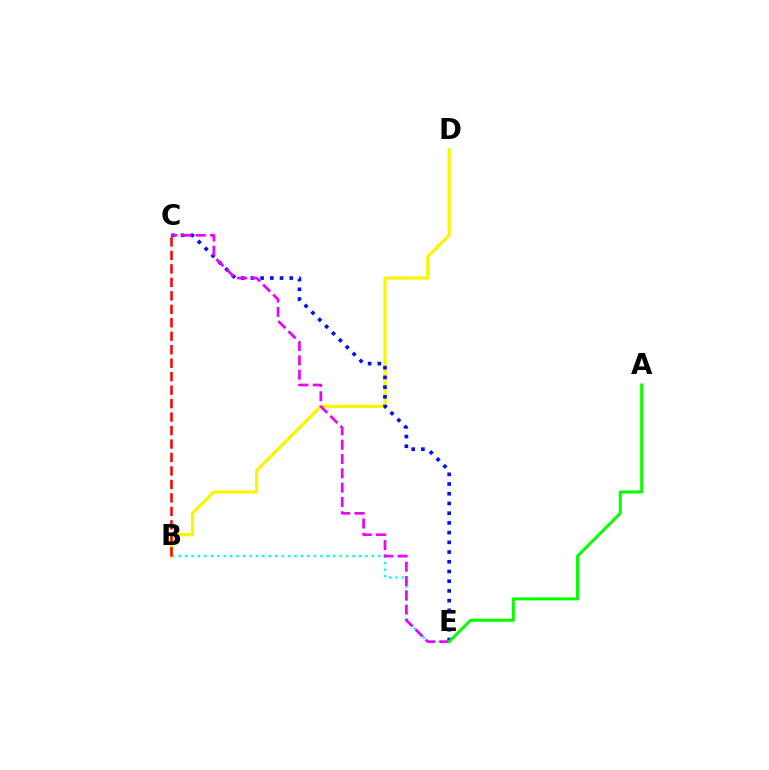{('B', 'E'): [{'color': '#00fff6', 'line_style': 'dotted', 'thickness': 1.75}], ('B', 'D'): [{'color': '#fcf500', 'line_style': 'solid', 'thickness': 2.3}], ('C', 'E'): [{'color': '#0010ff', 'line_style': 'dotted', 'thickness': 2.64}, {'color': '#ee00ff', 'line_style': 'dashed', 'thickness': 1.95}], ('B', 'C'): [{'color': '#ff0000', 'line_style': 'dashed', 'thickness': 1.83}], ('A', 'E'): [{'color': '#08ff00', 'line_style': 'solid', 'thickness': 2.16}]}